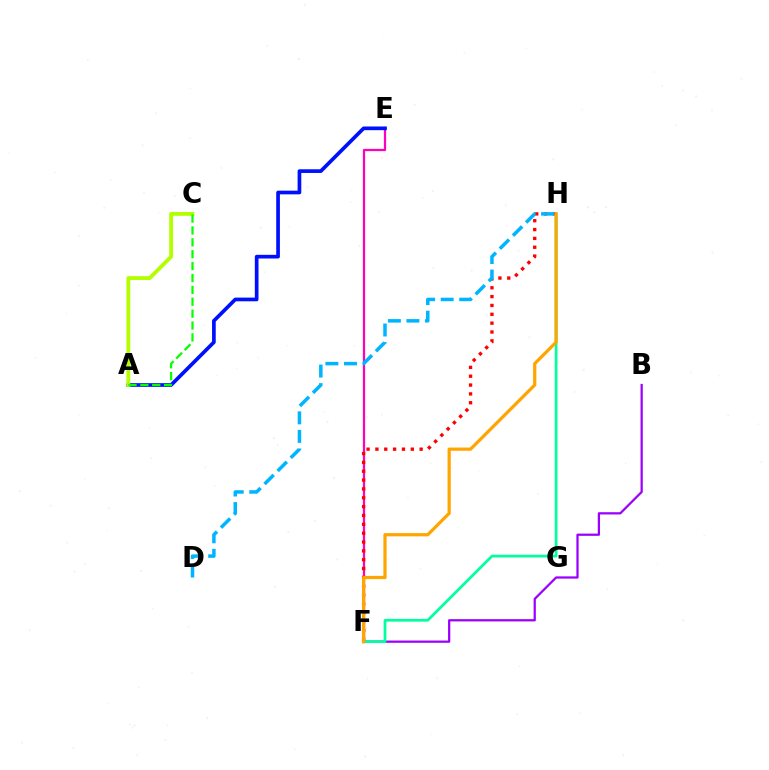{('E', 'F'): [{'color': '#ff00bd', 'line_style': 'solid', 'thickness': 1.61}], ('B', 'F'): [{'color': '#9b00ff', 'line_style': 'solid', 'thickness': 1.62}], ('A', 'E'): [{'color': '#0010ff', 'line_style': 'solid', 'thickness': 2.65}], ('A', 'C'): [{'color': '#b3ff00', 'line_style': 'solid', 'thickness': 2.76}, {'color': '#08ff00', 'line_style': 'dashed', 'thickness': 1.61}], ('F', 'H'): [{'color': '#ff0000', 'line_style': 'dotted', 'thickness': 2.4}, {'color': '#00ff9d', 'line_style': 'solid', 'thickness': 1.96}, {'color': '#ffa500', 'line_style': 'solid', 'thickness': 2.33}], ('D', 'H'): [{'color': '#00b5ff', 'line_style': 'dashed', 'thickness': 2.52}]}